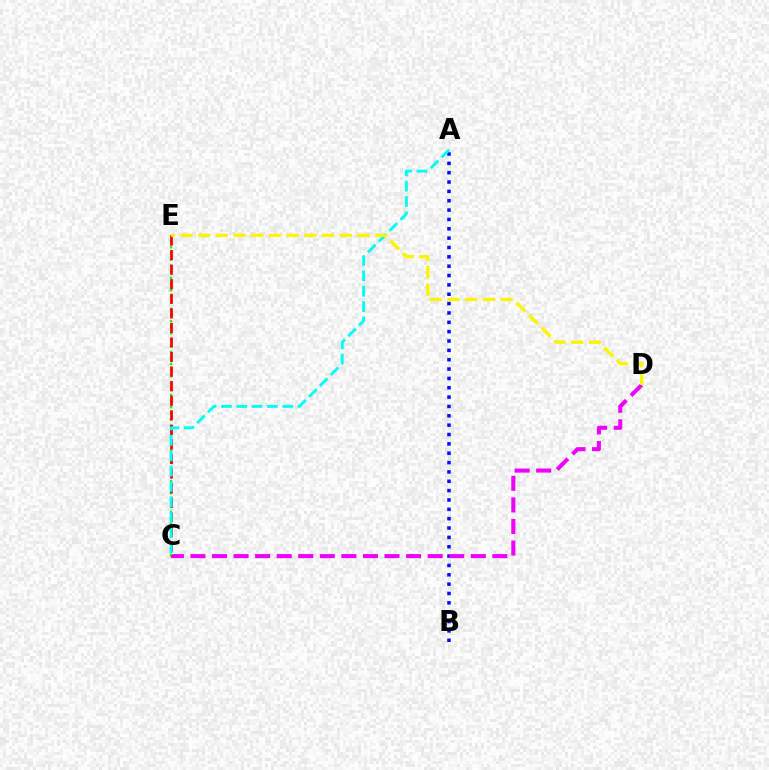{('A', 'B'): [{'color': '#0010ff', 'line_style': 'dotted', 'thickness': 2.54}], ('C', 'D'): [{'color': '#ee00ff', 'line_style': 'dashed', 'thickness': 2.93}], ('C', 'E'): [{'color': '#08ff00', 'line_style': 'dotted', 'thickness': 1.67}, {'color': '#ff0000', 'line_style': 'dashed', 'thickness': 1.98}], ('A', 'C'): [{'color': '#00fff6', 'line_style': 'dashed', 'thickness': 2.08}], ('D', 'E'): [{'color': '#fcf500', 'line_style': 'dashed', 'thickness': 2.4}]}